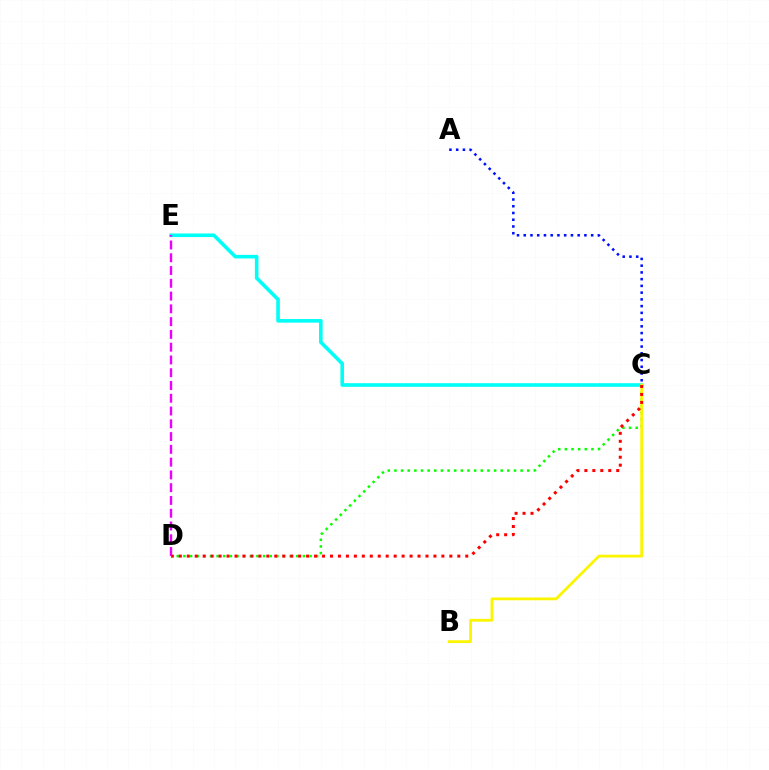{('A', 'C'): [{'color': '#0010ff', 'line_style': 'dotted', 'thickness': 1.83}], ('C', 'E'): [{'color': '#00fff6', 'line_style': 'solid', 'thickness': 2.6}], ('D', 'E'): [{'color': '#ee00ff', 'line_style': 'dashed', 'thickness': 1.74}], ('C', 'D'): [{'color': '#08ff00', 'line_style': 'dotted', 'thickness': 1.8}, {'color': '#ff0000', 'line_style': 'dotted', 'thickness': 2.16}], ('B', 'C'): [{'color': '#fcf500', 'line_style': 'solid', 'thickness': 2.01}]}